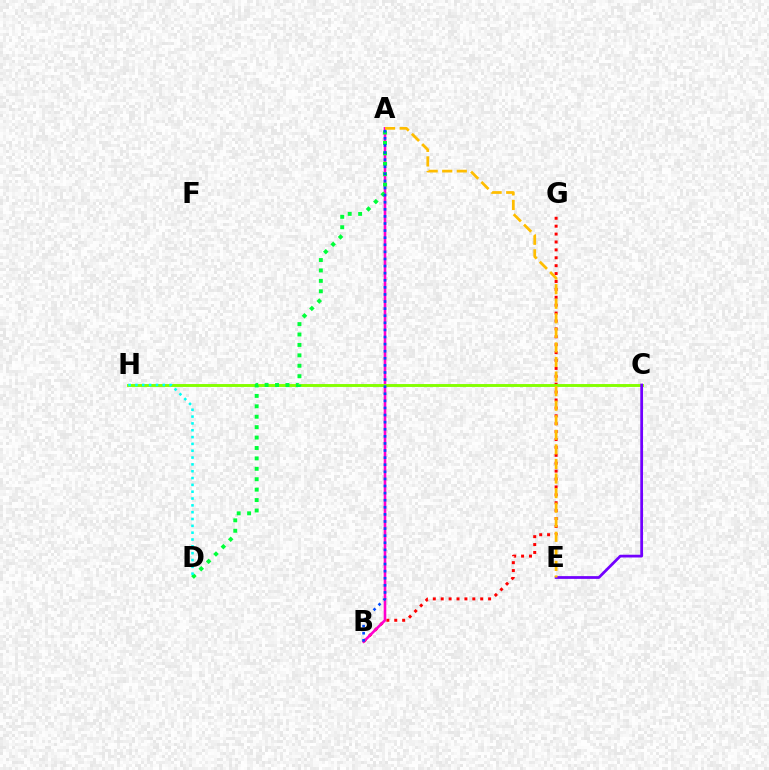{('B', 'G'): [{'color': '#ff0000', 'line_style': 'dotted', 'thickness': 2.15}], ('A', 'B'): [{'color': '#ff00cf', 'line_style': 'solid', 'thickness': 1.88}, {'color': '#004bff', 'line_style': 'dotted', 'thickness': 1.93}], ('C', 'H'): [{'color': '#84ff00', 'line_style': 'solid', 'thickness': 2.09}], ('C', 'E'): [{'color': '#7200ff', 'line_style': 'solid', 'thickness': 1.98}], ('A', 'D'): [{'color': '#00ff39', 'line_style': 'dotted', 'thickness': 2.83}], ('A', 'E'): [{'color': '#ffbd00', 'line_style': 'dashed', 'thickness': 1.98}], ('D', 'H'): [{'color': '#00fff6', 'line_style': 'dotted', 'thickness': 1.86}]}